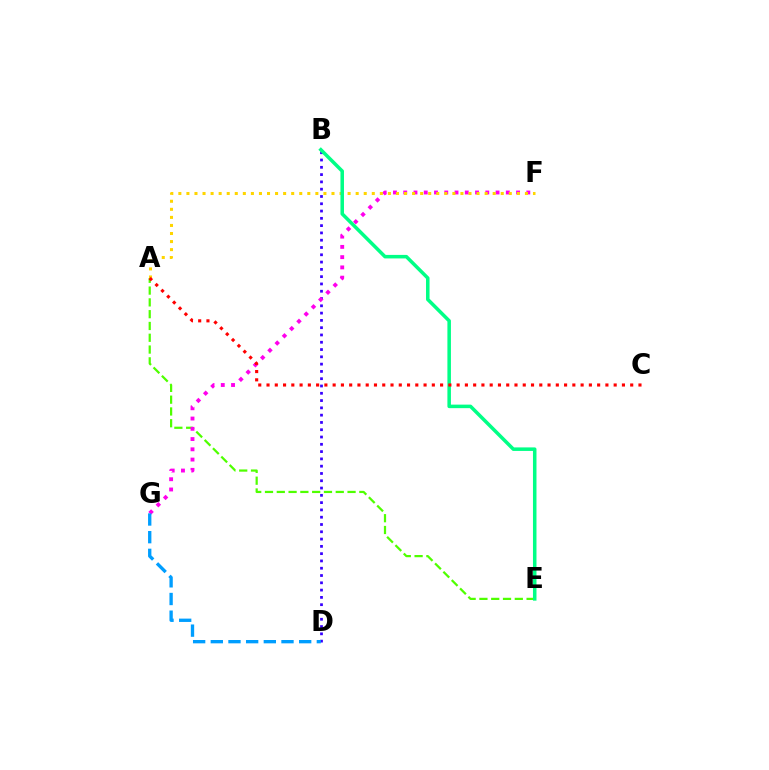{('A', 'E'): [{'color': '#4fff00', 'line_style': 'dashed', 'thickness': 1.6}], ('B', 'D'): [{'color': '#3700ff', 'line_style': 'dotted', 'thickness': 1.98}], ('F', 'G'): [{'color': '#ff00ed', 'line_style': 'dotted', 'thickness': 2.79}], ('A', 'F'): [{'color': '#ffd500', 'line_style': 'dotted', 'thickness': 2.19}], ('D', 'G'): [{'color': '#009eff', 'line_style': 'dashed', 'thickness': 2.4}], ('B', 'E'): [{'color': '#00ff86', 'line_style': 'solid', 'thickness': 2.54}], ('A', 'C'): [{'color': '#ff0000', 'line_style': 'dotted', 'thickness': 2.25}]}